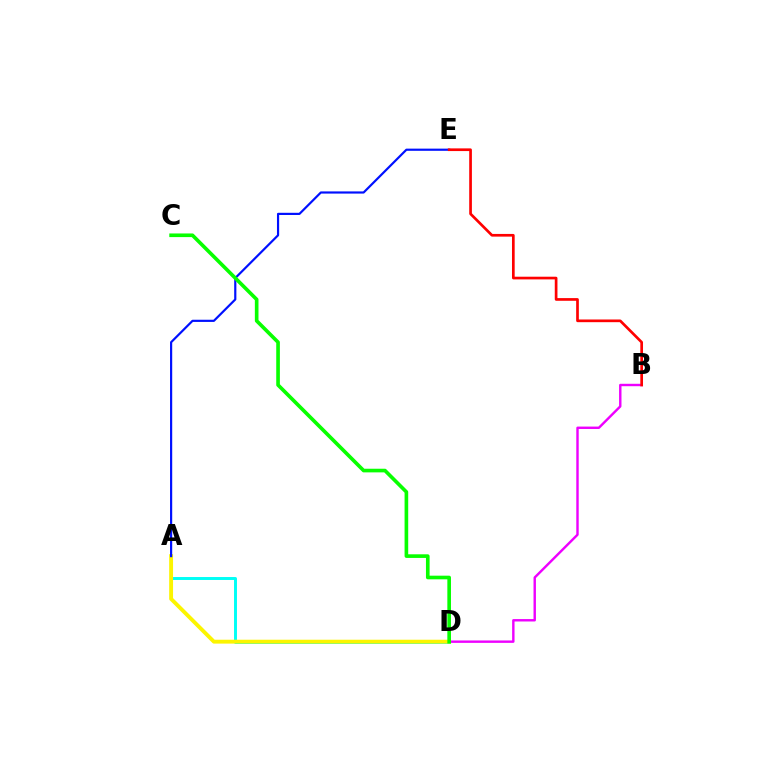{('A', 'D'): [{'color': '#00fff6', 'line_style': 'solid', 'thickness': 2.12}, {'color': '#fcf500', 'line_style': 'solid', 'thickness': 2.79}], ('A', 'E'): [{'color': '#0010ff', 'line_style': 'solid', 'thickness': 1.57}], ('B', 'D'): [{'color': '#ee00ff', 'line_style': 'solid', 'thickness': 1.74}], ('C', 'D'): [{'color': '#08ff00', 'line_style': 'solid', 'thickness': 2.62}], ('B', 'E'): [{'color': '#ff0000', 'line_style': 'solid', 'thickness': 1.94}]}